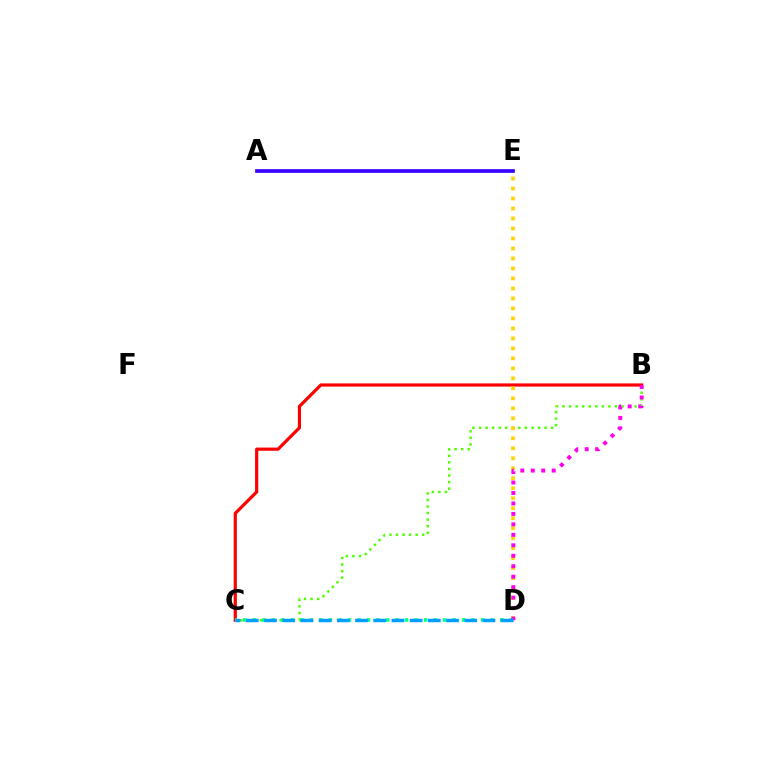{('A', 'E'): [{'color': '#3700ff', 'line_style': 'solid', 'thickness': 2.66}], ('B', 'C'): [{'color': '#ff0000', 'line_style': 'solid', 'thickness': 2.3}, {'color': '#4fff00', 'line_style': 'dotted', 'thickness': 1.78}], ('D', 'E'): [{'color': '#ffd500', 'line_style': 'dotted', 'thickness': 2.71}], ('C', 'D'): [{'color': '#00ff86', 'line_style': 'dotted', 'thickness': 2.59}, {'color': '#009eff', 'line_style': 'dashed', 'thickness': 2.47}], ('B', 'D'): [{'color': '#ff00ed', 'line_style': 'dotted', 'thickness': 2.84}]}